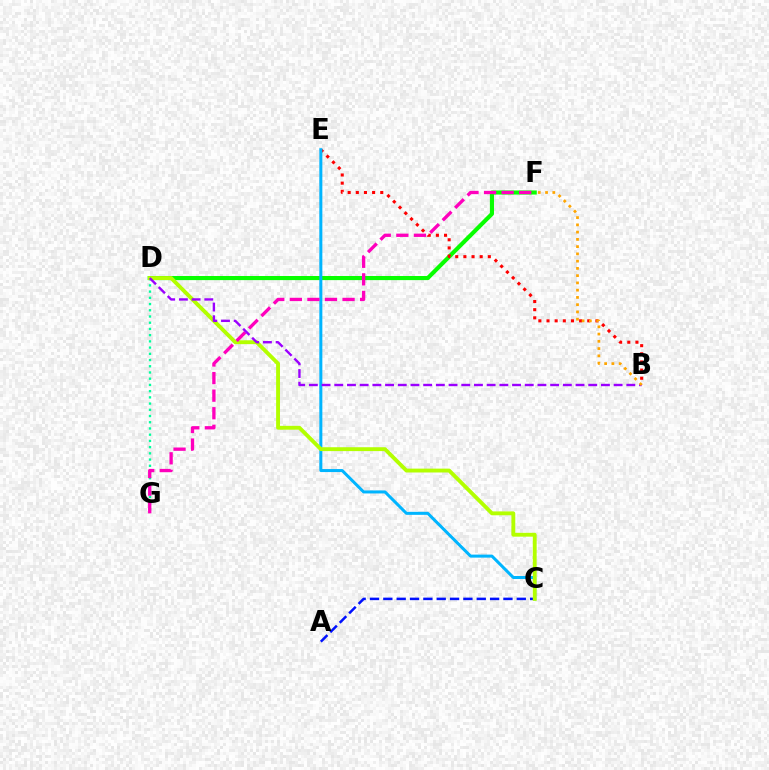{('D', 'F'): [{'color': '#08ff00', 'line_style': 'solid', 'thickness': 2.96}], ('A', 'C'): [{'color': '#0010ff', 'line_style': 'dashed', 'thickness': 1.81}], ('B', 'E'): [{'color': '#ff0000', 'line_style': 'dotted', 'thickness': 2.21}], ('C', 'E'): [{'color': '#00b5ff', 'line_style': 'solid', 'thickness': 2.17}], ('D', 'G'): [{'color': '#00ff9d', 'line_style': 'dotted', 'thickness': 1.69}], ('C', 'D'): [{'color': '#b3ff00', 'line_style': 'solid', 'thickness': 2.79}], ('F', 'G'): [{'color': '#ff00bd', 'line_style': 'dashed', 'thickness': 2.39}], ('B', 'D'): [{'color': '#9b00ff', 'line_style': 'dashed', 'thickness': 1.73}], ('B', 'F'): [{'color': '#ffa500', 'line_style': 'dotted', 'thickness': 1.97}]}